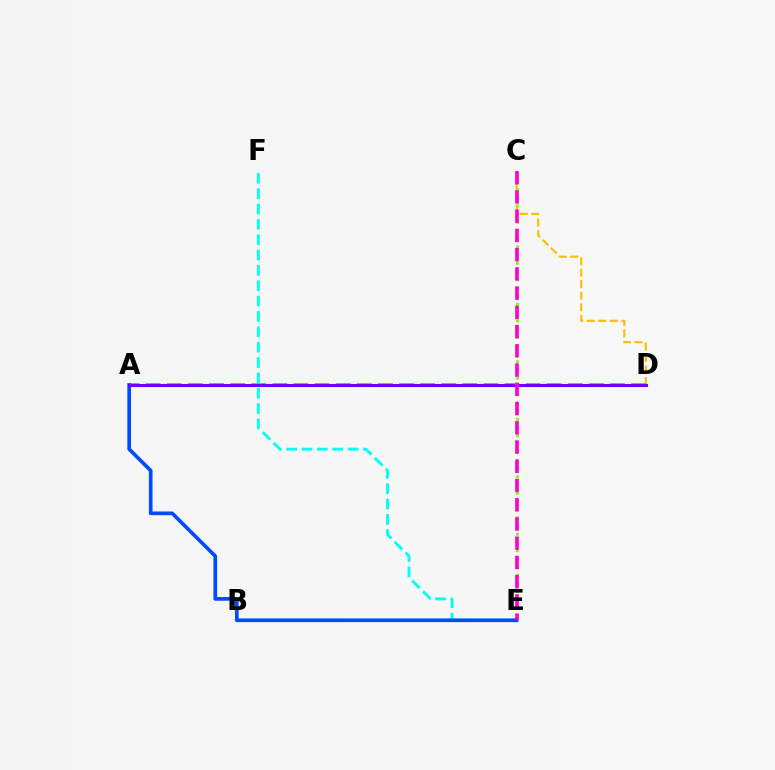{('C', 'D'): [{'color': '#ffbd00', 'line_style': 'dashed', 'thickness': 1.57}], ('A', 'D'): [{'color': '#ff0000', 'line_style': 'dotted', 'thickness': 2.21}, {'color': '#00ff39', 'line_style': 'dashed', 'thickness': 2.87}, {'color': '#7200ff', 'line_style': 'solid', 'thickness': 2.17}], ('E', 'F'): [{'color': '#00fff6', 'line_style': 'dashed', 'thickness': 2.09}], ('A', 'E'): [{'color': '#004bff', 'line_style': 'solid', 'thickness': 2.65}], ('C', 'E'): [{'color': '#84ff00', 'line_style': 'dotted', 'thickness': 2.23}, {'color': '#ff00cf', 'line_style': 'dashed', 'thickness': 2.61}]}